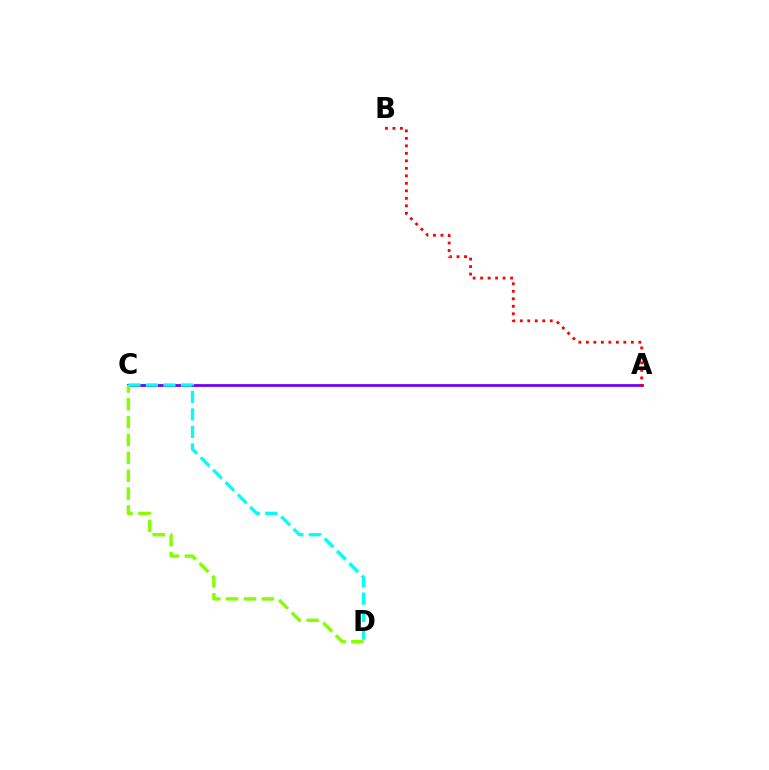{('A', 'C'): [{'color': '#7200ff', 'line_style': 'solid', 'thickness': 2.01}], ('C', 'D'): [{'color': '#84ff00', 'line_style': 'dashed', 'thickness': 2.43}, {'color': '#00fff6', 'line_style': 'dashed', 'thickness': 2.38}], ('A', 'B'): [{'color': '#ff0000', 'line_style': 'dotted', 'thickness': 2.04}]}